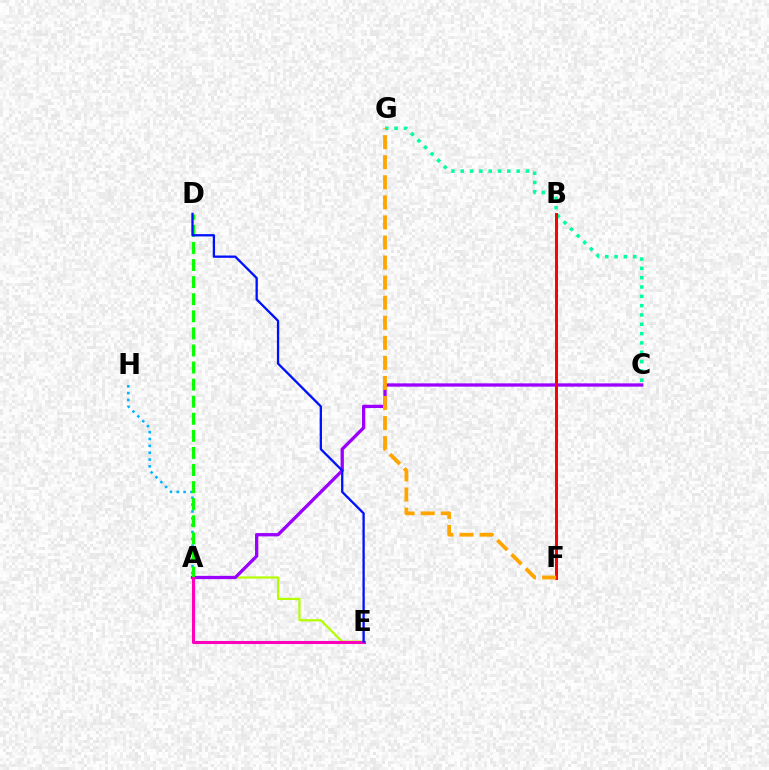{('A', 'E'): [{'color': '#b3ff00', 'line_style': 'solid', 'thickness': 1.59}, {'color': '#ff00bd', 'line_style': 'solid', 'thickness': 2.21}], ('C', 'G'): [{'color': '#00ff9d', 'line_style': 'dotted', 'thickness': 2.53}], ('A', 'H'): [{'color': '#00b5ff', 'line_style': 'dotted', 'thickness': 1.86}], ('A', 'C'): [{'color': '#9b00ff', 'line_style': 'solid', 'thickness': 2.37}], ('A', 'D'): [{'color': '#08ff00', 'line_style': 'dashed', 'thickness': 2.32}], ('B', 'F'): [{'color': '#ff0000', 'line_style': 'solid', 'thickness': 2.14}], ('F', 'G'): [{'color': '#ffa500', 'line_style': 'dashed', 'thickness': 2.73}], ('D', 'E'): [{'color': '#0010ff', 'line_style': 'solid', 'thickness': 1.66}]}